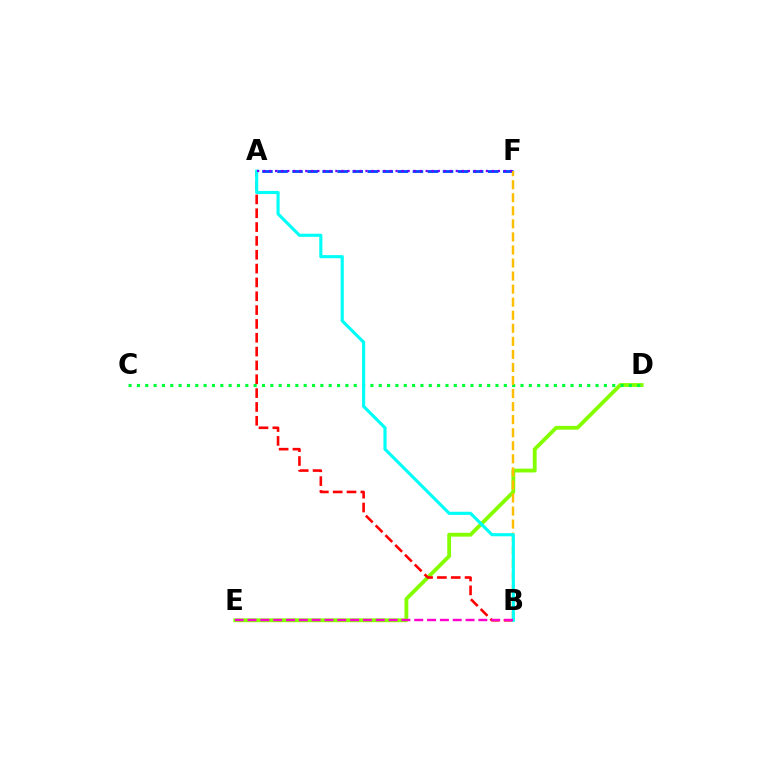{('D', 'E'): [{'color': '#84ff00', 'line_style': 'solid', 'thickness': 2.75}], ('C', 'D'): [{'color': '#00ff39', 'line_style': 'dotted', 'thickness': 2.27}], ('A', 'F'): [{'color': '#004bff', 'line_style': 'dashed', 'thickness': 2.04}, {'color': '#7200ff', 'line_style': 'dotted', 'thickness': 1.64}], ('A', 'B'): [{'color': '#ff0000', 'line_style': 'dashed', 'thickness': 1.88}, {'color': '#00fff6', 'line_style': 'solid', 'thickness': 2.25}], ('B', 'F'): [{'color': '#ffbd00', 'line_style': 'dashed', 'thickness': 1.77}], ('B', 'E'): [{'color': '#ff00cf', 'line_style': 'dashed', 'thickness': 1.74}]}